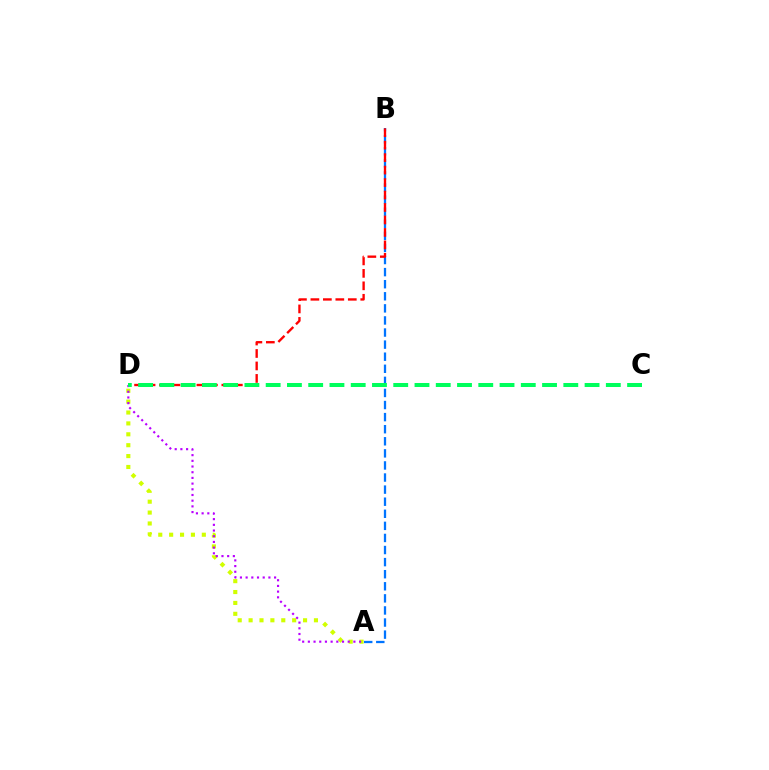{('A', 'D'): [{'color': '#d1ff00', 'line_style': 'dotted', 'thickness': 2.96}, {'color': '#b900ff', 'line_style': 'dotted', 'thickness': 1.55}], ('A', 'B'): [{'color': '#0074ff', 'line_style': 'dashed', 'thickness': 1.64}], ('B', 'D'): [{'color': '#ff0000', 'line_style': 'dashed', 'thickness': 1.69}], ('C', 'D'): [{'color': '#00ff5c', 'line_style': 'dashed', 'thickness': 2.89}]}